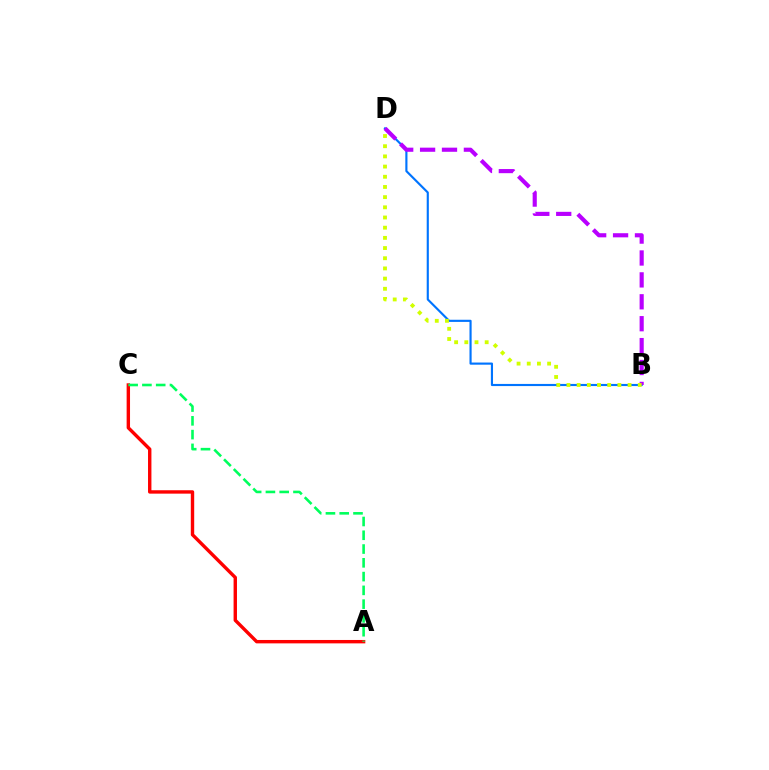{('B', 'D'): [{'color': '#0074ff', 'line_style': 'solid', 'thickness': 1.54}, {'color': '#b900ff', 'line_style': 'dashed', 'thickness': 2.98}, {'color': '#d1ff00', 'line_style': 'dotted', 'thickness': 2.77}], ('A', 'C'): [{'color': '#ff0000', 'line_style': 'solid', 'thickness': 2.45}, {'color': '#00ff5c', 'line_style': 'dashed', 'thickness': 1.87}]}